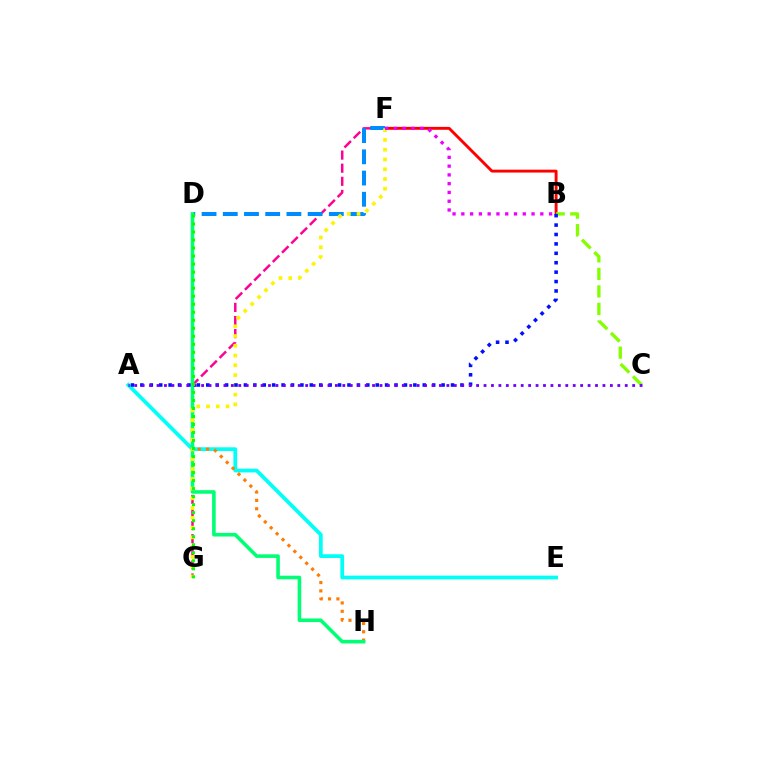{('A', 'E'): [{'color': '#00fff6', 'line_style': 'solid', 'thickness': 2.7}], ('B', 'F'): [{'color': '#ff0000', 'line_style': 'solid', 'thickness': 2.08}, {'color': '#ee00ff', 'line_style': 'dotted', 'thickness': 2.38}], ('F', 'G'): [{'color': '#ff0094', 'line_style': 'dashed', 'thickness': 1.78}, {'color': '#fcf500', 'line_style': 'dotted', 'thickness': 2.65}], ('D', 'H'): [{'color': '#ff7c00', 'line_style': 'dotted', 'thickness': 2.27}, {'color': '#00ff74', 'line_style': 'solid', 'thickness': 2.58}], ('B', 'C'): [{'color': '#84ff00', 'line_style': 'dashed', 'thickness': 2.38}], ('D', 'F'): [{'color': '#008cff', 'line_style': 'dashed', 'thickness': 2.88}], ('A', 'B'): [{'color': '#0010ff', 'line_style': 'dotted', 'thickness': 2.56}], ('A', 'C'): [{'color': '#7200ff', 'line_style': 'dotted', 'thickness': 2.02}], ('D', 'G'): [{'color': '#08ff00', 'line_style': 'dotted', 'thickness': 2.18}]}